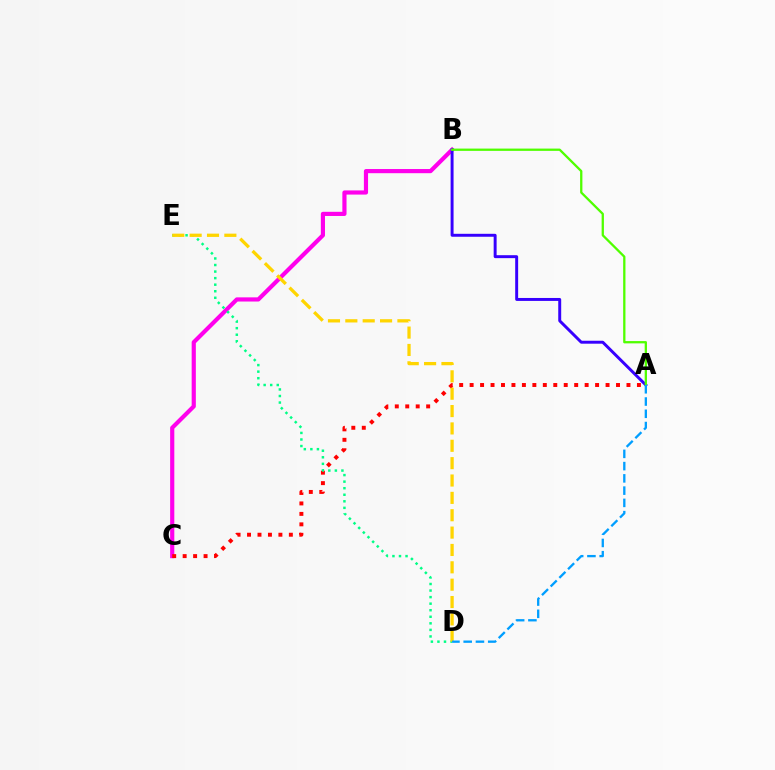{('B', 'C'): [{'color': '#ff00ed', 'line_style': 'solid', 'thickness': 3.0}], ('A', 'B'): [{'color': '#3700ff', 'line_style': 'solid', 'thickness': 2.12}, {'color': '#4fff00', 'line_style': 'solid', 'thickness': 1.65}], ('A', 'C'): [{'color': '#ff0000', 'line_style': 'dotted', 'thickness': 2.84}], ('D', 'E'): [{'color': '#00ff86', 'line_style': 'dotted', 'thickness': 1.78}, {'color': '#ffd500', 'line_style': 'dashed', 'thickness': 2.36}], ('A', 'D'): [{'color': '#009eff', 'line_style': 'dashed', 'thickness': 1.66}]}